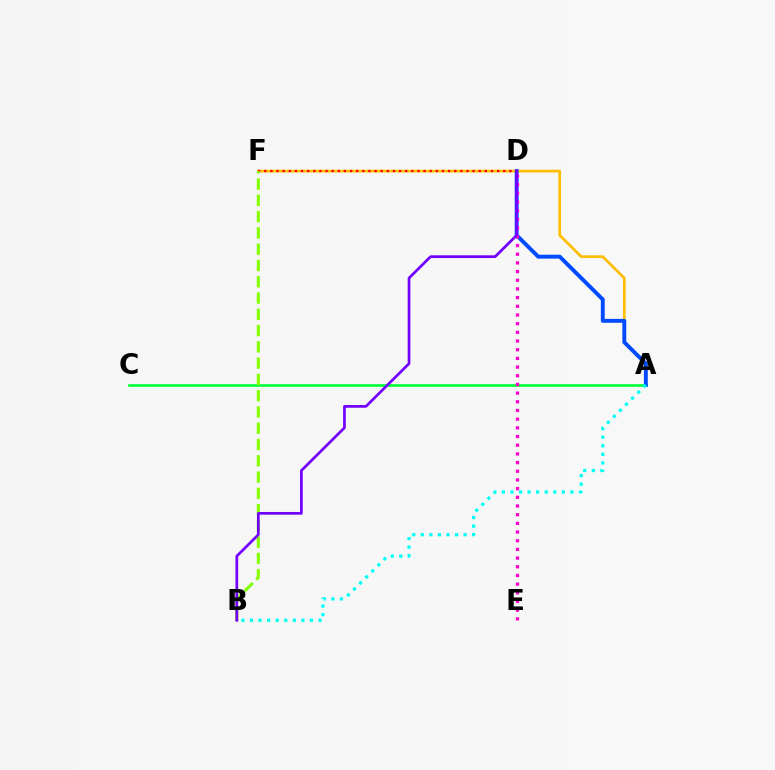{('A', 'F'): [{'color': '#ffbd00', 'line_style': 'solid', 'thickness': 1.94}], ('A', 'C'): [{'color': '#00ff39', 'line_style': 'solid', 'thickness': 1.9}], ('A', 'D'): [{'color': '#004bff', 'line_style': 'solid', 'thickness': 2.81}], ('A', 'B'): [{'color': '#00fff6', 'line_style': 'dotted', 'thickness': 2.33}], ('D', 'F'): [{'color': '#ff0000', 'line_style': 'dotted', 'thickness': 1.66}], ('B', 'F'): [{'color': '#84ff00', 'line_style': 'dashed', 'thickness': 2.21}], ('D', 'E'): [{'color': '#ff00cf', 'line_style': 'dotted', 'thickness': 2.36}], ('B', 'D'): [{'color': '#7200ff', 'line_style': 'solid', 'thickness': 1.95}]}